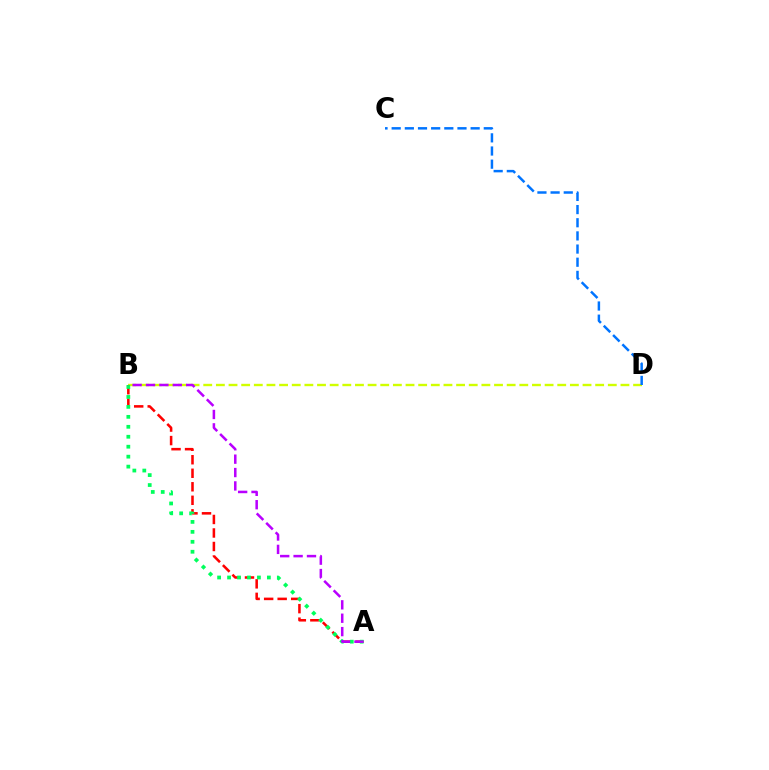{('B', 'D'): [{'color': '#d1ff00', 'line_style': 'dashed', 'thickness': 1.72}], ('A', 'B'): [{'color': '#ff0000', 'line_style': 'dashed', 'thickness': 1.84}, {'color': '#00ff5c', 'line_style': 'dotted', 'thickness': 2.7}, {'color': '#b900ff', 'line_style': 'dashed', 'thickness': 1.82}], ('C', 'D'): [{'color': '#0074ff', 'line_style': 'dashed', 'thickness': 1.79}]}